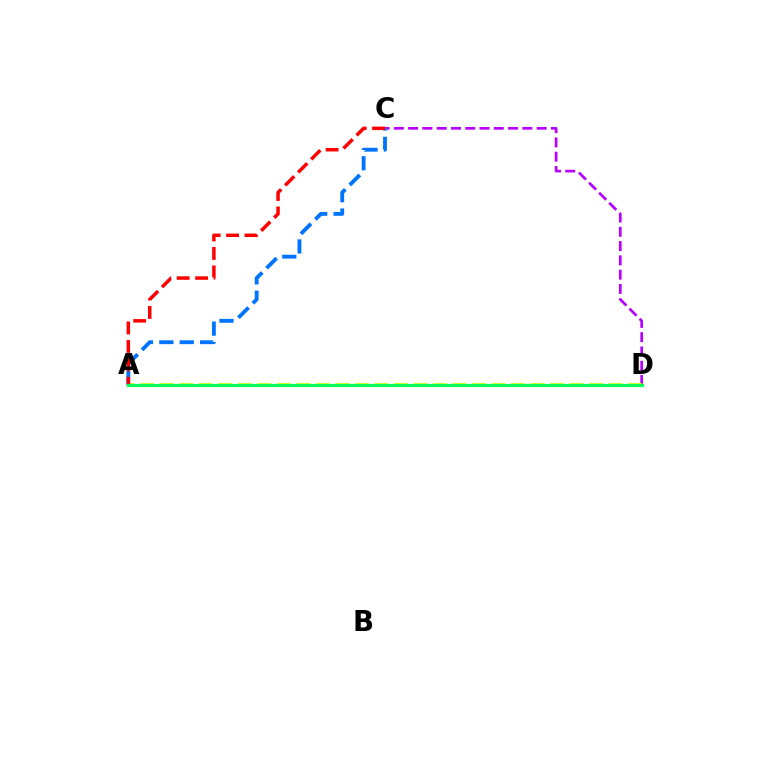{('C', 'D'): [{'color': '#b900ff', 'line_style': 'dashed', 'thickness': 1.94}], ('A', 'D'): [{'color': '#d1ff00', 'line_style': 'dashed', 'thickness': 2.65}, {'color': '#00ff5c', 'line_style': 'solid', 'thickness': 2.29}], ('A', 'C'): [{'color': '#0074ff', 'line_style': 'dashed', 'thickness': 2.77}, {'color': '#ff0000', 'line_style': 'dashed', 'thickness': 2.5}]}